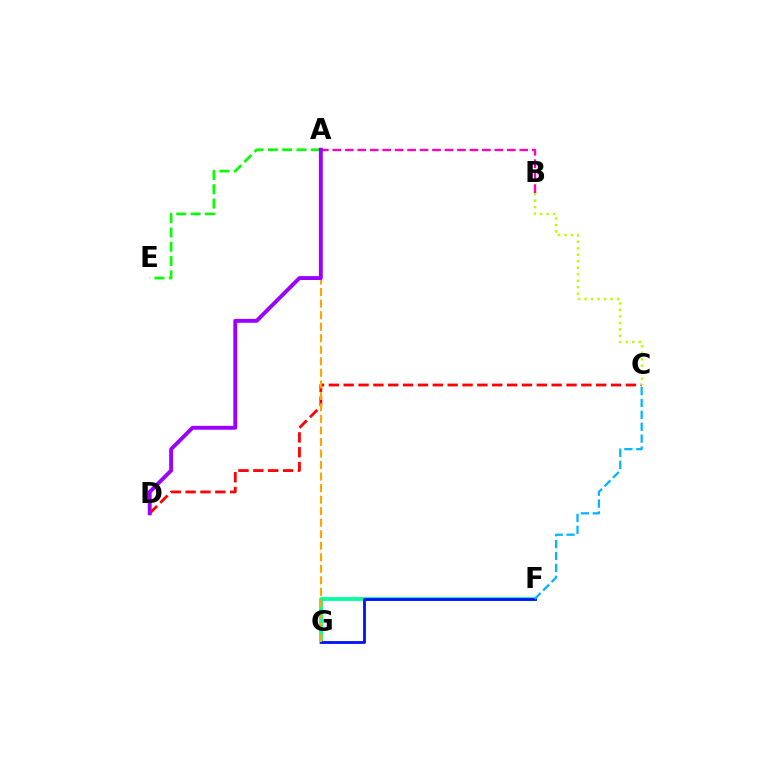{('A', 'E'): [{'color': '#08ff00', 'line_style': 'dashed', 'thickness': 1.95}], ('C', 'D'): [{'color': '#ff0000', 'line_style': 'dashed', 'thickness': 2.02}], ('A', 'B'): [{'color': '#ff00bd', 'line_style': 'dashed', 'thickness': 1.69}], ('F', 'G'): [{'color': '#00ff9d', 'line_style': 'solid', 'thickness': 2.72}, {'color': '#0010ff', 'line_style': 'solid', 'thickness': 2.02}], ('B', 'C'): [{'color': '#b3ff00', 'line_style': 'dotted', 'thickness': 1.76}], ('A', 'G'): [{'color': '#ffa500', 'line_style': 'dashed', 'thickness': 1.57}], ('C', 'F'): [{'color': '#00b5ff', 'line_style': 'dashed', 'thickness': 1.62}], ('A', 'D'): [{'color': '#9b00ff', 'line_style': 'solid', 'thickness': 2.8}]}